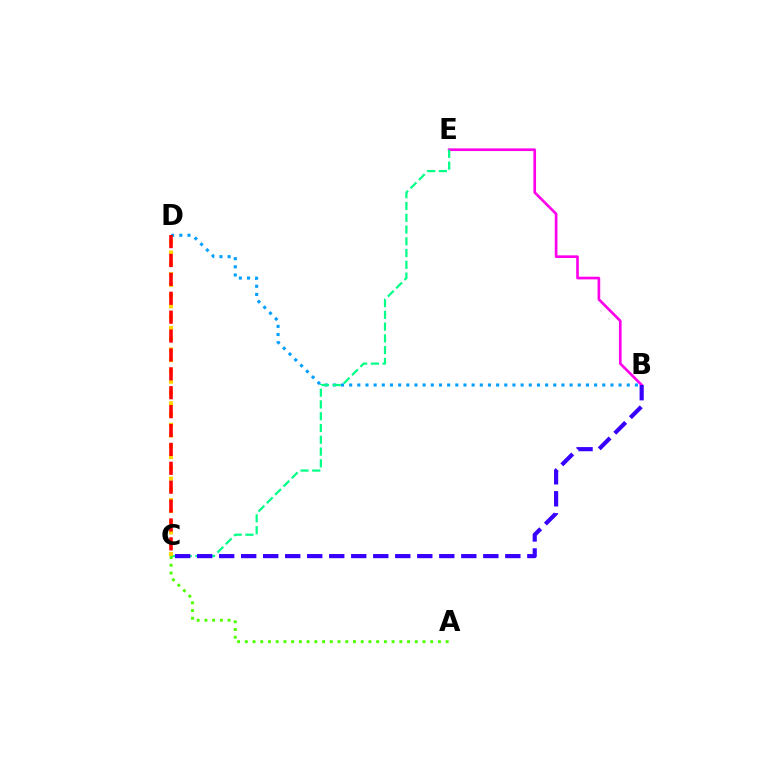{('B', 'E'): [{'color': '#ff00ed', 'line_style': 'solid', 'thickness': 1.92}], ('B', 'D'): [{'color': '#009eff', 'line_style': 'dotted', 'thickness': 2.22}], ('C', 'E'): [{'color': '#00ff86', 'line_style': 'dashed', 'thickness': 1.6}], ('C', 'D'): [{'color': '#ffd500', 'line_style': 'dotted', 'thickness': 2.92}, {'color': '#ff0000', 'line_style': 'dashed', 'thickness': 2.57}], ('B', 'C'): [{'color': '#3700ff', 'line_style': 'dashed', 'thickness': 2.99}], ('A', 'C'): [{'color': '#4fff00', 'line_style': 'dotted', 'thickness': 2.1}]}